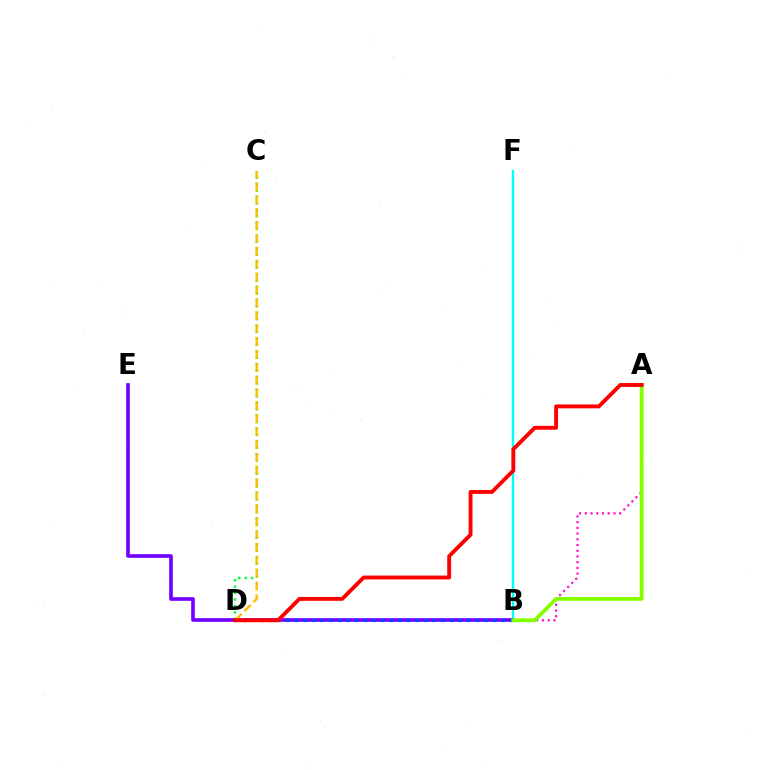{('A', 'B'): [{'color': '#ff00cf', 'line_style': 'dotted', 'thickness': 1.55}, {'color': '#84ff00', 'line_style': 'solid', 'thickness': 2.76}], ('C', 'D'): [{'color': '#00ff39', 'line_style': 'dotted', 'thickness': 1.75}, {'color': '#ffbd00', 'line_style': 'dashed', 'thickness': 1.75}], ('B', 'F'): [{'color': '#00fff6', 'line_style': 'solid', 'thickness': 1.71}], ('B', 'E'): [{'color': '#7200ff', 'line_style': 'solid', 'thickness': 2.62}], ('B', 'D'): [{'color': '#004bff', 'line_style': 'dotted', 'thickness': 2.34}], ('A', 'D'): [{'color': '#ff0000', 'line_style': 'solid', 'thickness': 2.8}]}